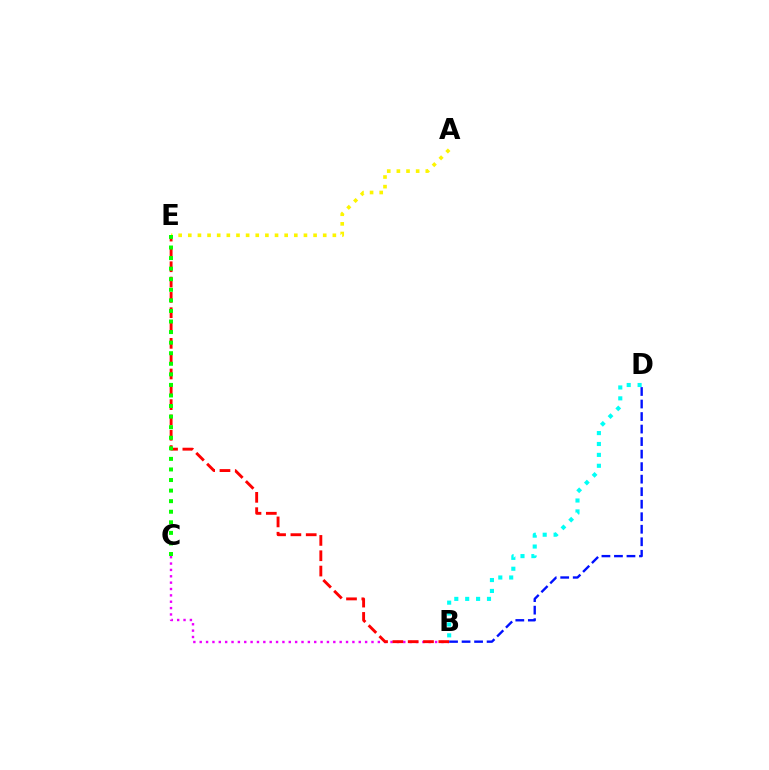{('B', 'C'): [{'color': '#ee00ff', 'line_style': 'dotted', 'thickness': 1.73}], ('B', 'D'): [{'color': '#00fff6', 'line_style': 'dotted', 'thickness': 2.96}, {'color': '#0010ff', 'line_style': 'dashed', 'thickness': 1.7}], ('B', 'E'): [{'color': '#ff0000', 'line_style': 'dashed', 'thickness': 2.08}], ('A', 'E'): [{'color': '#fcf500', 'line_style': 'dotted', 'thickness': 2.62}], ('C', 'E'): [{'color': '#08ff00', 'line_style': 'dotted', 'thickness': 2.87}]}